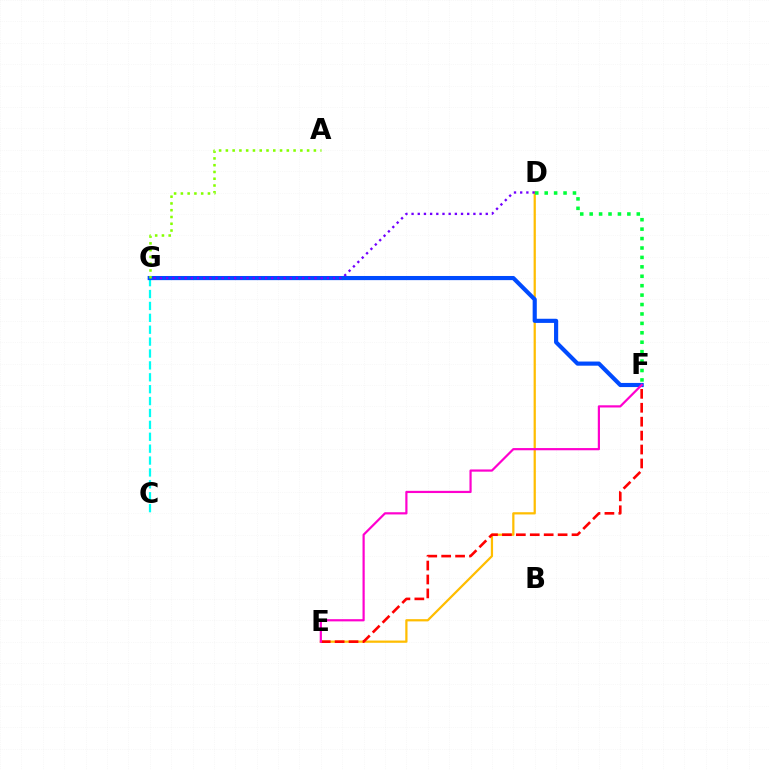{('D', 'E'): [{'color': '#ffbd00', 'line_style': 'solid', 'thickness': 1.61}], ('C', 'G'): [{'color': '#00fff6', 'line_style': 'dashed', 'thickness': 1.62}], ('E', 'F'): [{'color': '#ff0000', 'line_style': 'dashed', 'thickness': 1.89}, {'color': '#ff00cf', 'line_style': 'solid', 'thickness': 1.59}], ('F', 'G'): [{'color': '#004bff', 'line_style': 'solid', 'thickness': 2.98}], ('D', 'G'): [{'color': '#7200ff', 'line_style': 'dotted', 'thickness': 1.68}], ('A', 'G'): [{'color': '#84ff00', 'line_style': 'dotted', 'thickness': 1.84}], ('D', 'F'): [{'color': '#00ff39', 'line_style': 'dotted', 'thickness': 2.56}]}